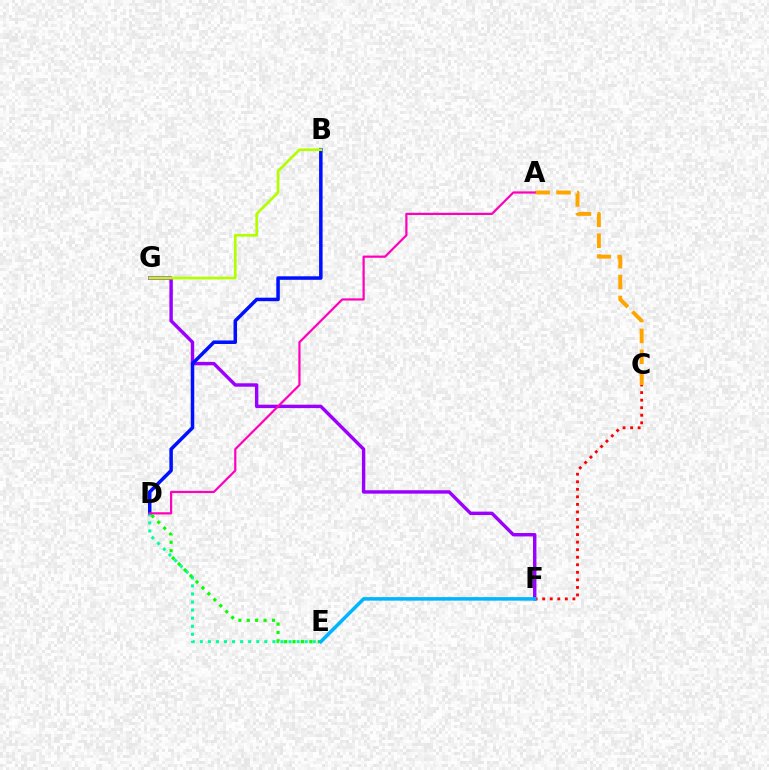{('F', 'G'): [{'color': '#9b00ff', 'line_style': 'solid', 'thickness': 2.46}], ('B', 'D'): [{'color': '#0010ff', 'line_style': 'solid', 'thickness': 2.53}], ('D', 'E'): [{'color': '#00ff9d', 'line_style': 'dotted', 'thickness': 2.19}, {'color': '#08ff00', 'line_style': 'dotted', 'thickness': 2.28}], ('A', 'C'): [{'color': '#ffa500', 'line_style': 'dashed', 'thickness': 2.84}], ('A', 'D'): [{'color': '#ff00bd', 'line_style': 'solid', 'thickness': 1.59}], ('B', 'G'): [{'color': '#b3ff00', 'line_style': 'solid', 'thickness': 1.93}], ('C', 'F'): [{'color': '#ff0000', 'line_style': 'dotted', 'thickness': 2.05}], ('E', 'F'): [{'color': '#00b5ff', 'line_style': 'solid', 'thickness': 2.55}]}